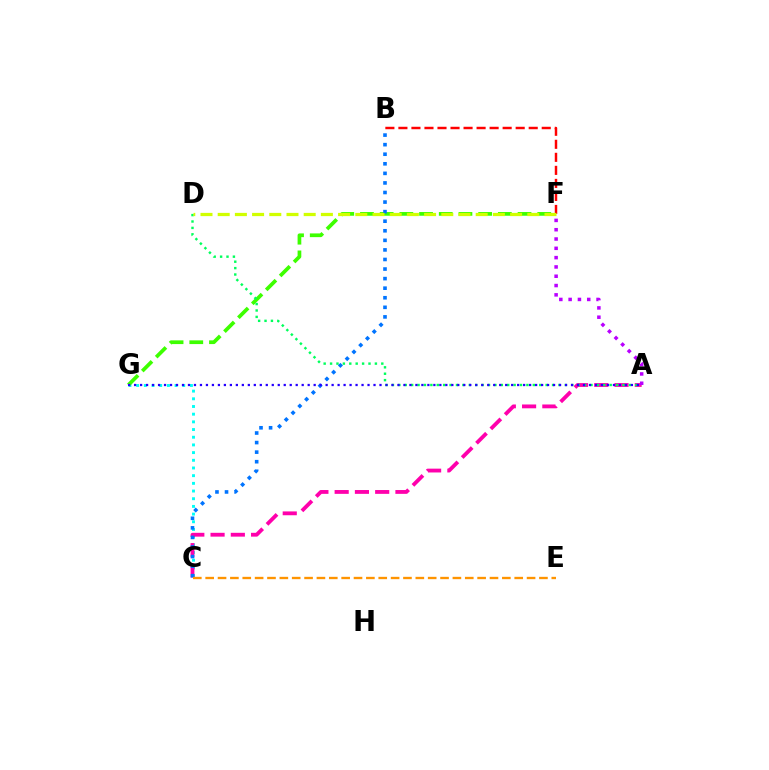{('C', 'G'): [{'color': '#00fff6', 'line_style': 'dotted', 'thickness': 2.09}], ('B', 'F'): [{'color': '#ff0000', 'line_style': 'dashed', 'thickness': 1.77}], ('F', 'G'): [{'color': '#3dff00', 'line_style': 'dashed', 'thickness': 2.68}], ('A', 'C'): [{'color': '#ff00ac', 'line_style': 'dashed', 'thickness': 2.75}], ('A', 'D'): [{'color': '#00ff5c', 'line_style': 'dotted', 'thickness': 1.74}], ('B', 'C'): [{'color': '#0074ff', 'line_style': 'dotted', 'thickness': 2.6}], ('A', 'G'): [{'color': '#2500ff', 'line_style': 'dotted', 'thickness': 1.63}], ('A', 'F'): [{'color': '#b900ff', 'line_style': 'dotted', 'thickness': 2.53}], ('C', 'E'): [{'color': '#ff9400', 'line_style': 'dashed', 'thickness': 1.68}], ('D', 'F'): [{'color': '#d1ff00', 'line_style': 'dashed', 'thickness': 2.34}]}